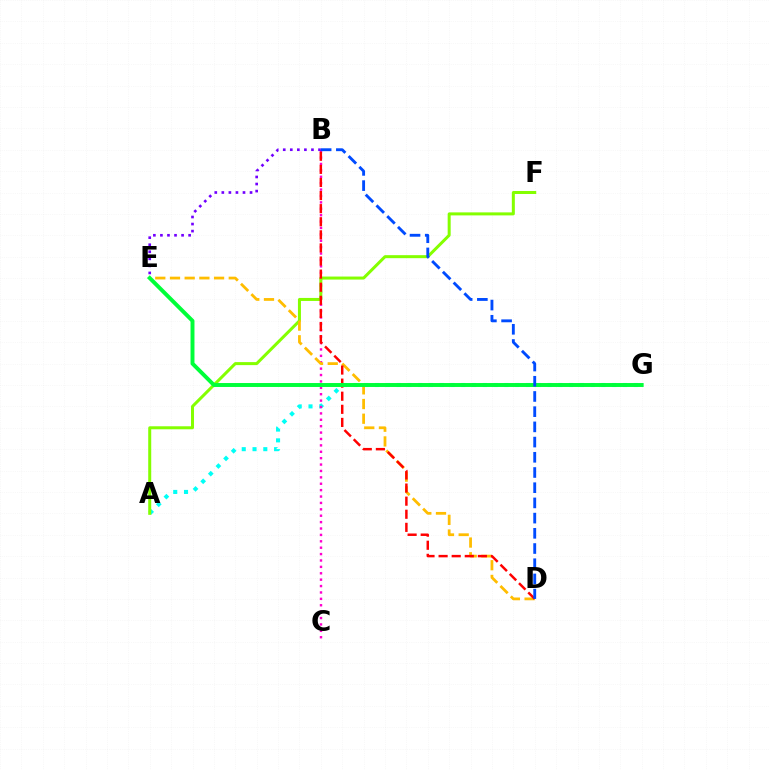{('A', 'G'): [{'color': '#00fff6', 'line_style': 'dotted', 'thickness': 2.93}], ('B', 'C'): [{'color': '#ff00cf', 'line_style': 'dotted', 'thickness': 1.74}], ('A', 'F'): [{'color': '#84ff00', 'line_style': 'solid', 'thickness': 2.17}], ('D', 'E'): [{'color': '#ffbd00', 'line_style': 'dashed', 'thickness': 2.0}], ('B', 'D'): [{'color': '#ff0000', 'line_style': 'dashed', 'thickness': 1.78}, {'color': '#004bff', 'line_style': 'dashed', 'thickness': 2.07}], ('B', 'E'): [{'color': '#7200ff', 'line_style': 'dotted', 'thickness': 1.92}], ('E', 'G'): [{'color': '#00ff39', 'line_style': 'solid', 'thickness': 2.84}]}